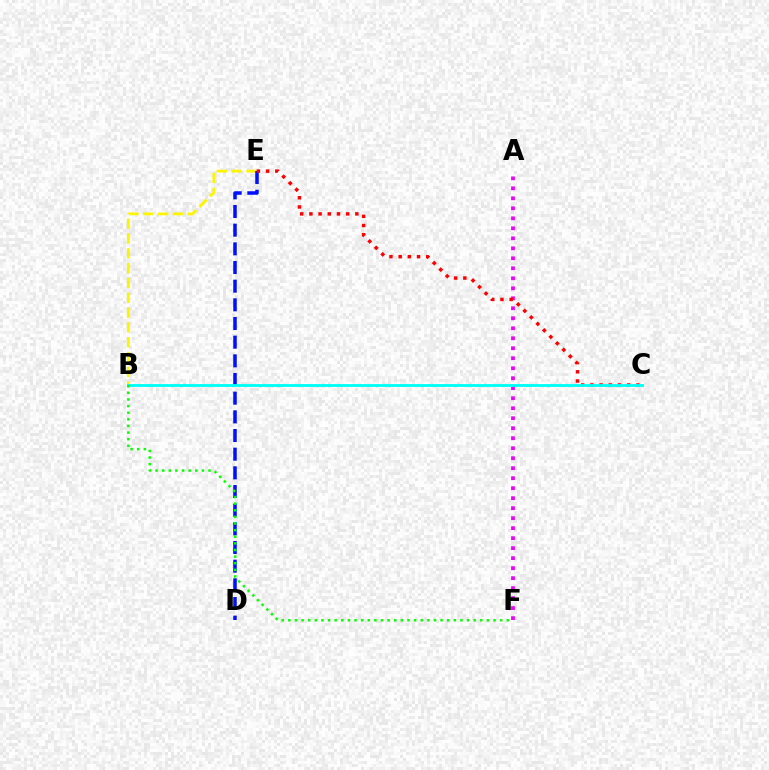{('A', 'F'): [{'color': '#ee00ff', 'line_style': 'dotted', 'thickness': 2.72}], ('B', 'E'): [{'color': '#fcf500', 'line_style': 'dashed', 'thickness': 2.01}], ('D', 'E'): [{'color': '#0010ff', 'line_style': 'dashed', 'thickness': 2.54}], ('C', 'E'): [{'color': '#ff0000', 'line_style': 'dotted', 'thickness': 2.5}], ('B', 'C'): [{'color': '#00fff6', 'line_style': 'solid', 'thickness': 2.05}], ('B', 'F'): [{'color': '#08ff00', 'line_style': 'dotted', 'thickness': 1.8}]}